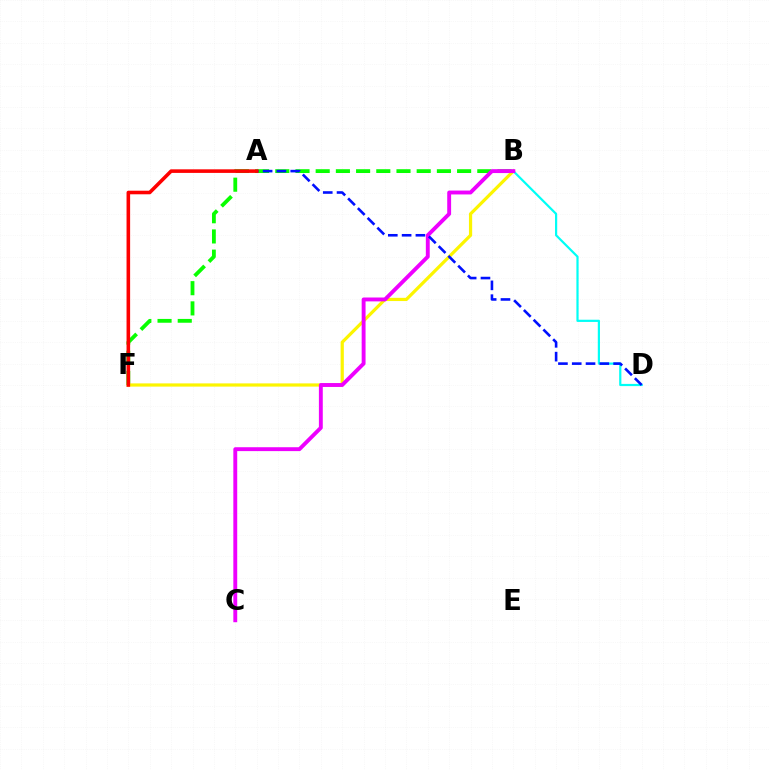{('B', 'F'): [{'color': '#08ff00', 'line_style': 'dashed', 'thickness': 2.74}, {'color': '#fcf500', 'line_style': 'solid', 'thickness': 2.31}], ('B', 'D'): [{'color': '#00fff6', 'line_style': 'solid', 'thickness': 1.58}], ('B', 'C'): [{'color': '#ee00ff', 'line_style': 'solid', 'thickness': 2.8}], ('A', 'D'): [{'color': '#0010ff', 'line_style': 'dashed', 'thickness': 1.87}], ('A', 'F'): [{'color': '#ff0000', 'line_style': 'solid', 'thickness': 2.58}]}